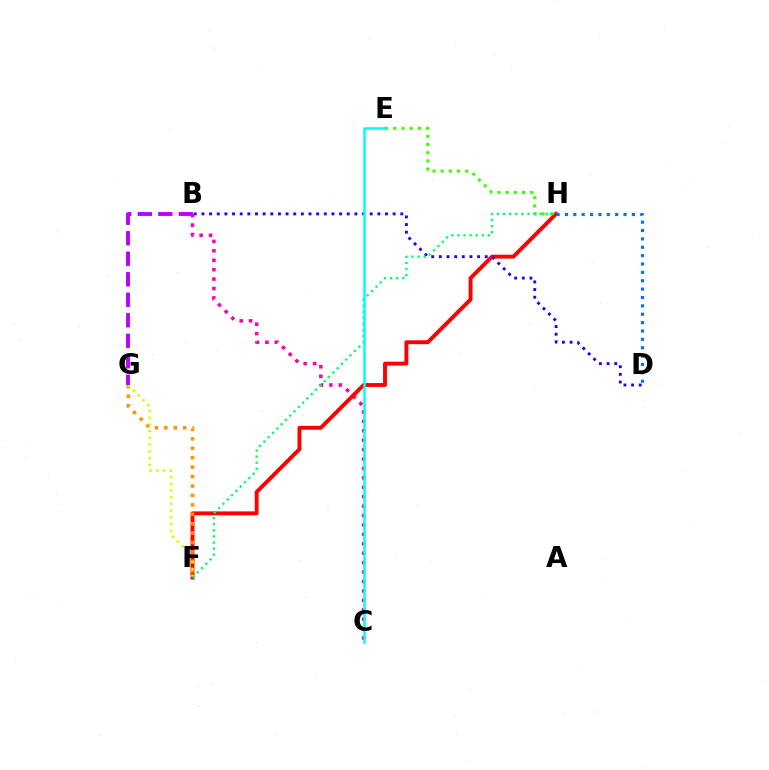{('B', 'C'): [{'color': '#ff00ac', 'line_style': 'dotted', 'thickness': 2.56}], ('F', 'H'): [{'color': '#ff0000', 'line_style': 'solid', 'thickness': 2.79}, {'color': '#00ff5c', 'line_style': 'dotted', 'thickness': 1.66}], ('F', 'G'): [{'color': '#ff9400', 'line_style': 'dotted', 'thickness': 2.56}, {'color': '#d1ff00', 'line_style': 'dotted', 'thickness': 1.83}], ('E', 'H'): [{'color': '#3dff00', 'line_style': 'dotted', 'thickness': 2.23}], ('D', 'H'): [{'color': '#0074ff', 'line_style': 'dotted', 'thickness': 2.27}], ('B', 'G'): [{'color': '#b900ff', 'line_style': 'dashed', 'thickness': 2.79}], ('B', 'D'): [{'color': '#2500ff', 'line_style': 'dotted', 'thickness': 2.08}], ('C', 'E'): [{'color': '#00fff6', 'line_style': 'solid', 'thickness': 1.81}]}